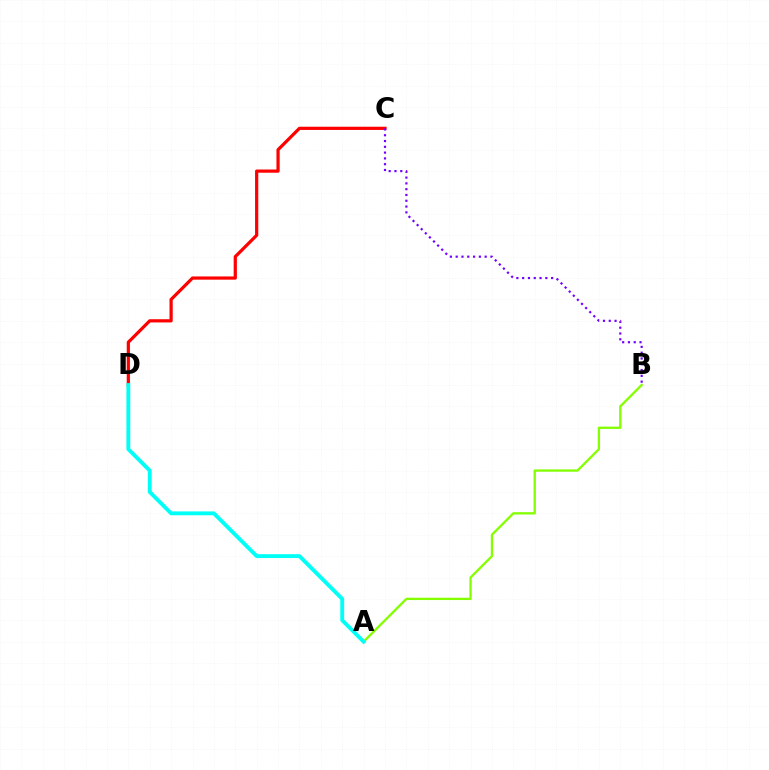{('C', 'D'): [{'color': '#ff0000', 'line_style': 'solid', 'thickness': 2.31}], ('B', 'C'): [{'color': '#7200ff', 'line_style': 'dotted', 'thickness': 1.57}], ('A', 'B'): [{'color': '#84ff00', 'line_style': 'solid', 'thickness': 1.67}], ('A', 'D'): [{'color': '#00fff6', 'line_style': 'solid', 'thickness': 2.78}]}